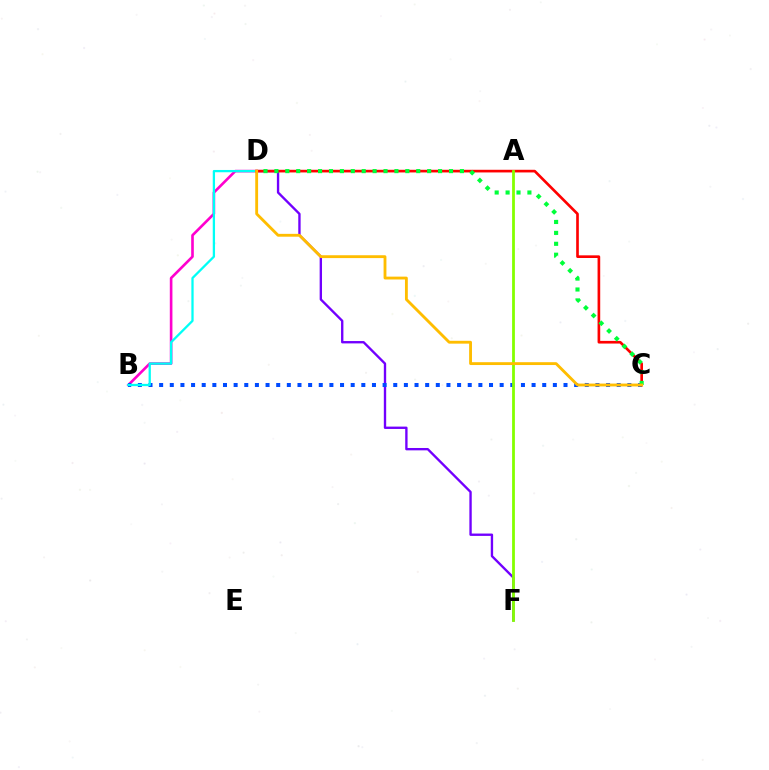{('B', 'D'): [{'color': '#ff00cf', 'line_style': 'solid', 'thickness': 1.89}, {'color': '#00fff6', 'line_style': 'solid', 'thickness': 1.64}], ('D', 'F'): [{'color': '#7200ff', 'line_style': 'solid', 'thickness': 1.7}], ('B', 'C'): [{'color': '#004bff', 'line_style': 'dotted', 'thickness': 2.89}], ('C', 'D'): [{'color': '#ff0000', 'line_style': 'solid', 'thickness': 1.91}, {'color': '#00ff39', 'line_style': 'dotted', 'thickness': 2.96}, {'color': '#ffbd00', 'line_style': 'solid', 'thickness': 2.05}], ('A', 'F'): [{'color': '#84ff00', 'line_style': 'solid', 'thickness': 2.01}]}